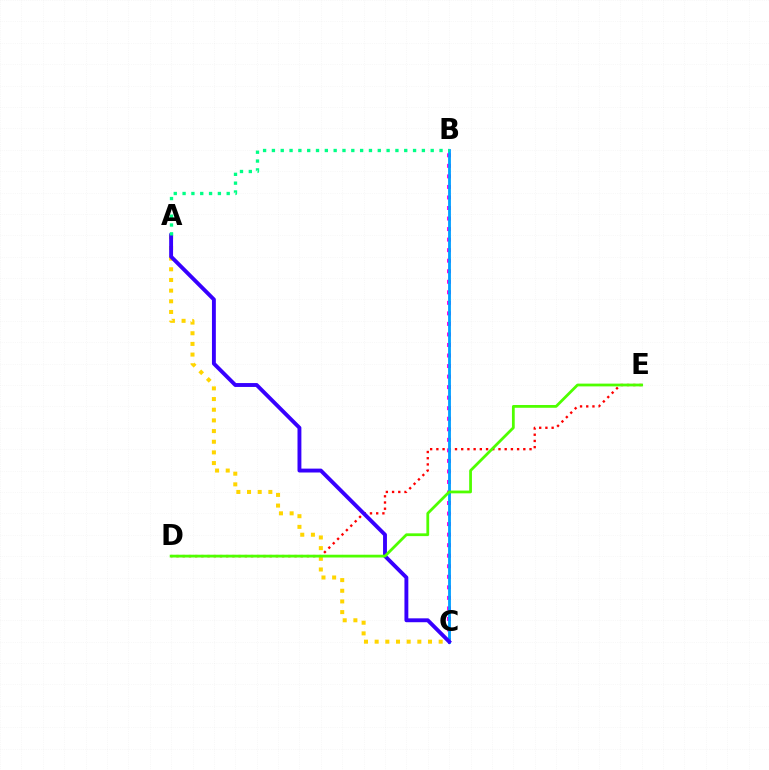{('B', 'C'): [{'color': '#ff00ed', 'line_style': 'dotted', 'thickness': 2.86}, {'color': '#009eff', 'line_style': 'solid', 'thickness': 2.03}], ('D', 'E'): [{'color': '#ff0000', 'line_style': 'dotted', 'thickness': 1.69}, {'color': '#4fff00', 'line_style': 'solid', 'thickness': 2.0}], ('A', 'C'): [{'color': '#ffd500', 'line_style': 'dotted', 'thickness': 2.9}, {'color': '#3700ff', 'line_style': 'solid', 'thickness': 2.8}], ('A', 'B'): [{'color': '#00ff86', 'line_style': 'dotted', 'thickness': 2.4}]}